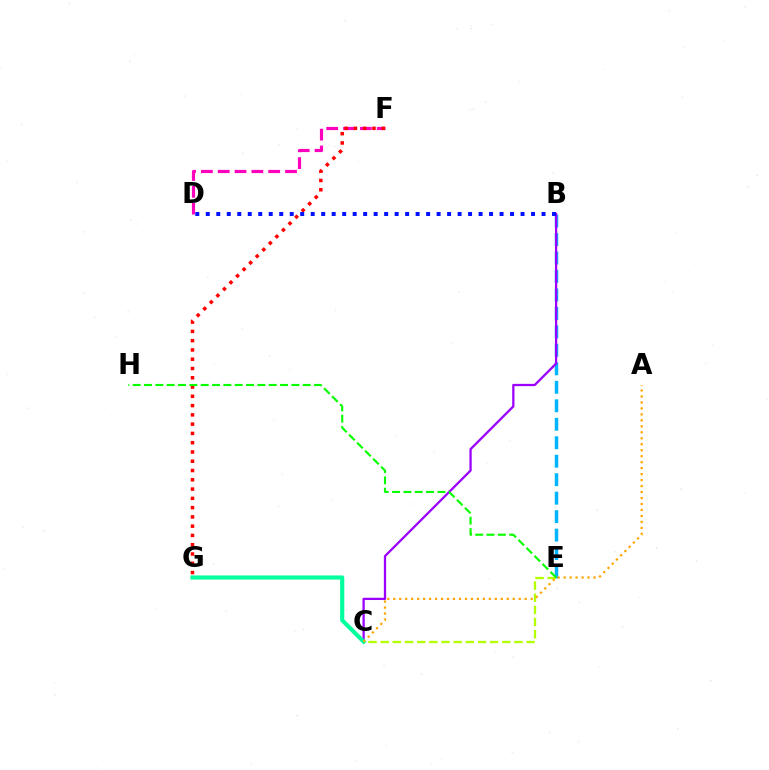{('B', 'E'): [{'color': '#00b5ff', 'line_style': 'dashed', 'thickness': 2.51}], ('C', 'E'): [{'color': '#b3ff00', 'line_style': 'dashed', 'thickness': 1.65}], ('B', 'C'): [{'color': '#9b00ff', 'line_style': 'solid', 'thickness': 1.64}], ('D', 'F'): [{'color': '#ff00bd', 'line_style': 'dashed', 'thickness': 2.29}], ('F', 'G'): [{'color': '#ff0000', 'line_style': 'dotted', 'thickness': 2.52}], ('C', 'G'): [{'color': '#00ff9d', 'line_style': 'solid', 'thickness': 2.98}], ('B', 'D'): [{'color': '#0010ff', 'line_style': 'dotted', 'thickness': 2.85}], ('A', 'C'): [{'color': '#ffa500', 'line_style': 'dotted', 'thickness': 1.62}], ('E', 'H'): [{'color': '#08ff00', 'line_style': 'dashed', 'thickness': 1.54}]}